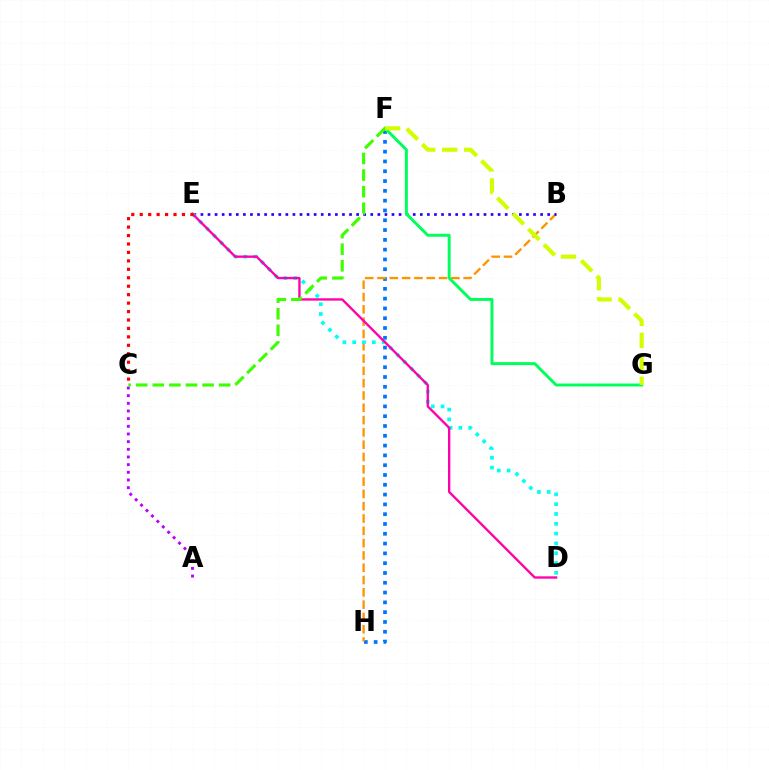{('F', 'H'): [{'color': '#0074ff', 'line_style': 'dotted', 'thickness': 2.66}], ('B', 'H'): [{'color': '#ff9400', 'line_style': 'dashed', 'thickness': 1.67}], ('B', 'E'): [{'color': '#2500ff', 'line_style': 'dotted', 'thickness': 1.92}], ('A', 'C'): [{'color': '#b900ff', 'line_style': 'dotted', 'thickness': 2.08}], ('F', 'G'): [{'color': '#00ff5c', 'line_style': 'solid', 'thickness': 2.13}, {'color': '#d1ff00', 'line_style': 'dashed', 'thickness': 2.98}], ('D', 'E'): [{'color': '#00fff6', 'line_style': 'dotted', 'thickness': 2.66}, {'color': '#ff00ac', 'line_style': 'solid', 'thickness': 1.69}], ('C', 'F'): [{'color': '#3dff00', 'line_style': 'dashed', 'thickness': 2.25}], ('C', 'E'): [{'color': '#ff0000', 'line_style': 'dotted', 'thickness': 2.29}]}